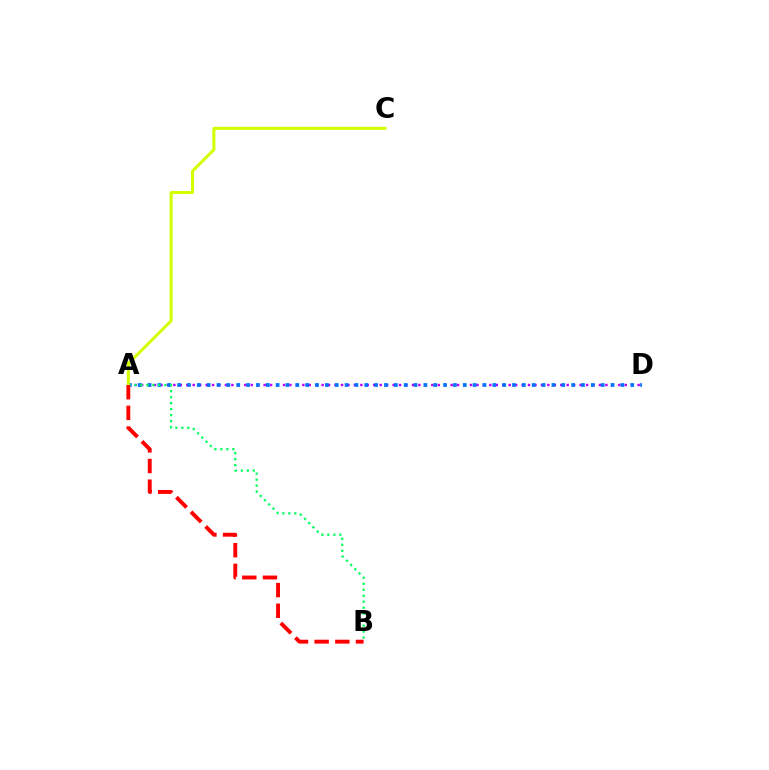{('A', 'D'): [{'color': '#b900ff', 'line_style': 'dotted', 'thickness': 1.75}, {'color': '#0074ff', 'line_style': 'dotted', 'thickness': 2.68}], ('A', 'B'): [{'color': '#00ff5c', 'line_style': 'dotted', 'thickness': 1.63}, {'color': '#ff0000', 'line_style': 'dashed', 'thickness': 2.81}], ('A', 'C'): [{'color': '#d1ff00', 'line_style': 'solid', 'thickness': 2.17}]}